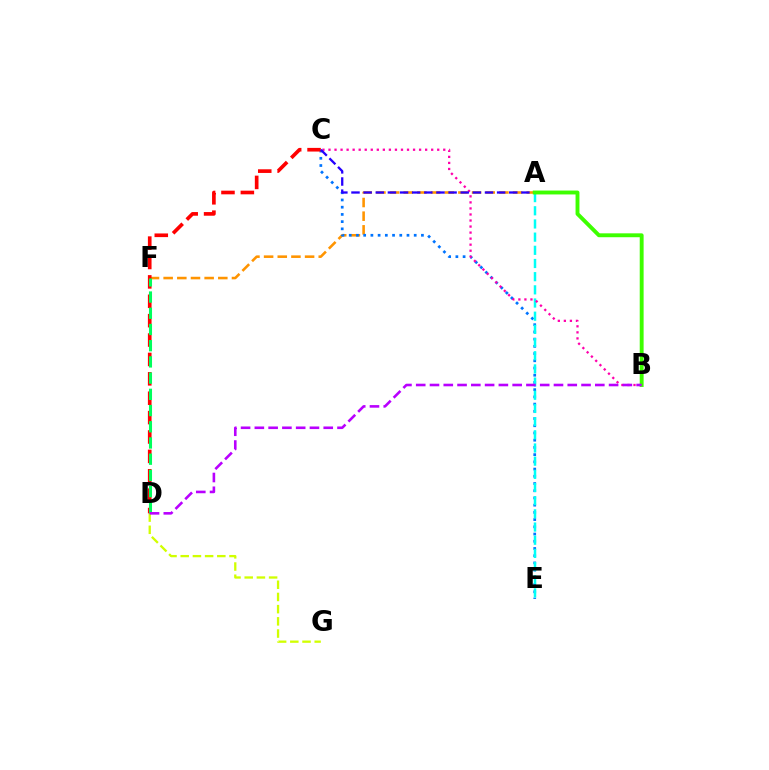{('D', 'G'): [{'color': '#d1ff00', 'line_style': 'dashed', 'thickness': 1.66}], ('A', 'F'): [{'color': '#ff9400', 'line_style': 'dashed', 'thickness': 1.86}], ('C', 'E'): [{'color': '#0074ff', 'line_style': 'dotted', 'thickness': 1.96}], ('A', 'E'): [{'color': '#00fff6', 'line_style': 'dashed', 'thickness': 1.79}], ('B', 'C'): [{'color': '#ff00ac', 'line_style': 'dotted', 'thickness': 1.64}], ('C', 'D'): [{'color': '#ff0000', 'line_style': 'dashed', 'thickness': 2.63}], ('A', 'C'): [{'color': '#2500ff', 'line_style': 'dashed', 'thickness': 1.65}], ('A', 'B'): [{'color': '#3dff00', 'line_style': 'solid', 'thickness': 2.8}], ('D', 'F'): [{'color': '#00ff5c', 'line_style': 'dashed', 'thickness': 2.2}], ('B', 'D'): [{'color': '#b900ff', 'line_style': 'dashed', 'thickness': 1.87}]}